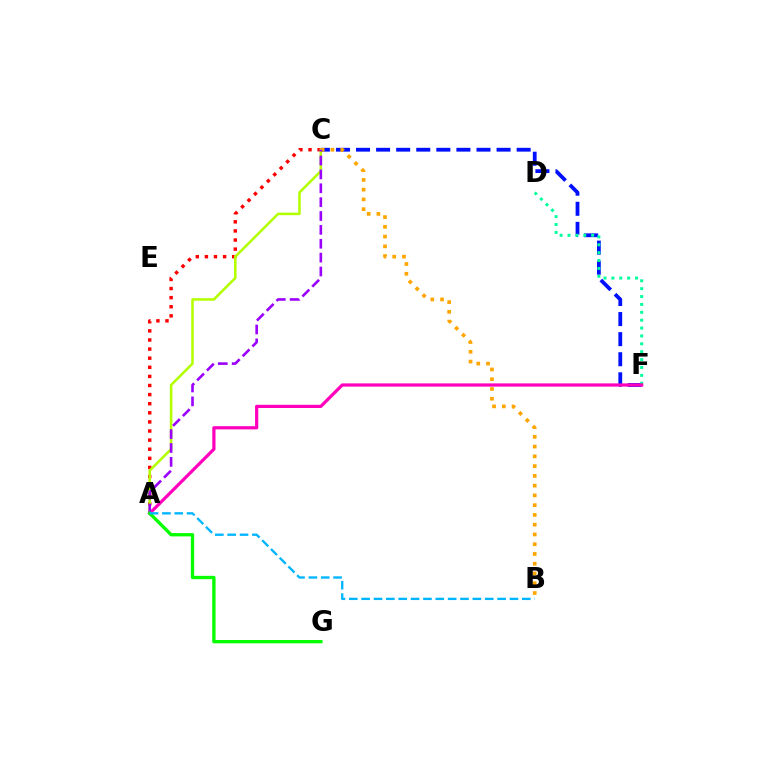{('A', 'C'): [{'color': '#ff0000', 'line_style': 'dotted', 'thickness': 2.47}, {'color': '#b3ff00', 'line_style': 'solid', 'thickness': 1.84}, {'color': '#9b00ff', 'line_style': 'dashed', 'thickness': 1.88}], ('C', 'F'): [{'color': '#0010ff', 'line_style': 'dashed', 'thickness': 2.73}], ('D', 'F'): [{'color': '#00ff9d', 'line_style': 'dotted', 'thickness': 2.14}], ('B', 'C'): [{'color': '#ffa500', 'line_style': 'dotted', 'thickness': 2.65}], ('A', 'F'): [{'color': '#ff00bd', 'line_style': 'solid', 'thickness': 2.31}], ('A', 'G'): [{'color': '#08ff00', 'line_style': 'solid', 'thickness': 2.4}], ('A', 'B'): [{'color': '#00b5ff', 'line_style': 'dashed', 'thickness': 1.68}]}